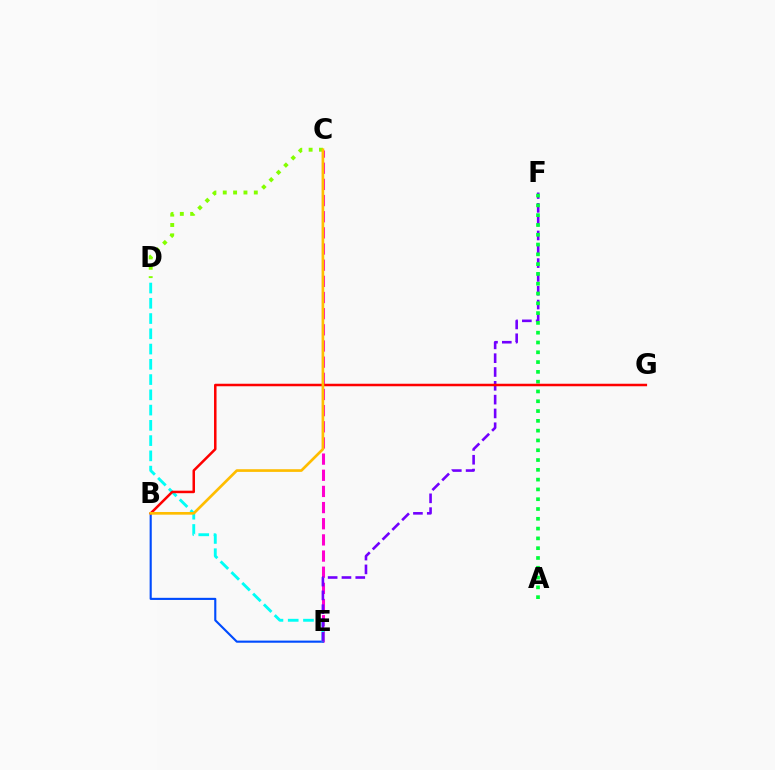{('C', 'D'): [{'color': '#84ff00', 'line_style': 'dotted', 'thickness': 2.81}], ('C', 'E'): [{'color': '#ff00cf', 'line_style': 'dashed', 'thickness': 2.2}], ('B', 'E'): [{'color': '#004bff', 'line_style': 'solid', 'thickness': 1.53}], ('D', 'E'): [{'color': '#00fff6', 'line_style': 'dashed', 'thickness': 2.07}], ('E', 'F'): [{'color': '#7200ff', 'line_style': 'dashed', 'thickness': 1.88}], ('A', 'F'): [{'color': '#00ff39', 'line_style': 'dotted', 'thickness': 2.66}], ('B', 'G'): [{'color': '#ff0000', 'line_style': 'solid', 'thickness': 1.81}], ('B', 'C'): [{'color': '#ffbd00', 'line_style': 'solid', 'thickness': 1.93}]}